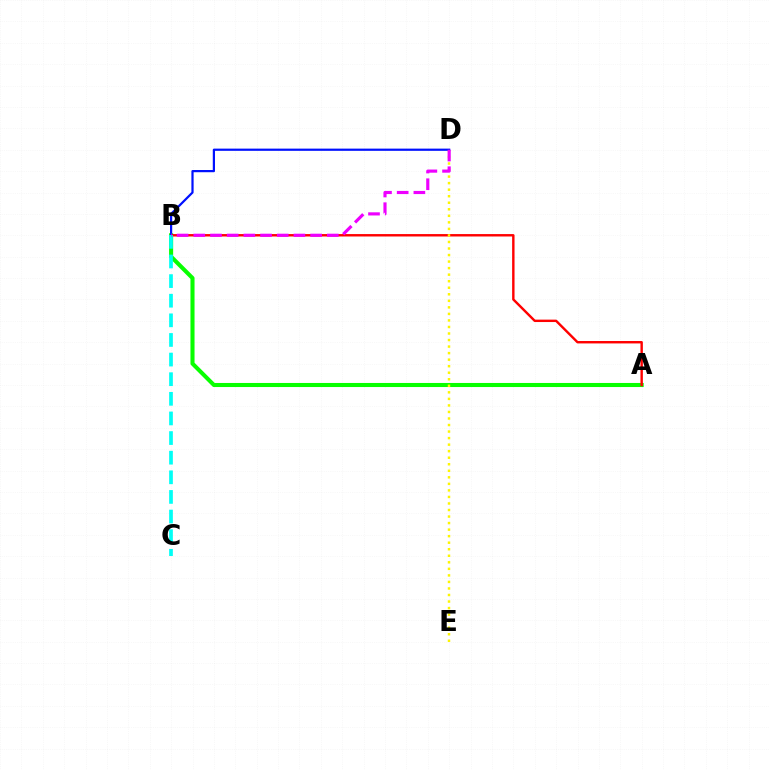{('A', 'B'): [{'color': '#08ff00', 'line_style': 'solid', 'thickness': 2.93}, {'color': '#ff0000', 'line_style': 'solid', 'thickness': 1.74}], ('D', 'E'): [{'color': '#fcf500', 'line_style': 'dotted', 'thickness': 1.78}], ('B', 'D'): [{'color': '#0010ff', 'line_style': 'solid', 'thickness': 1.59}, {'color': '#ee00ff', 'line_style': 'dashed', 'thickness': 2.27}], ('B', 'C'): [{'color': '#00fff6', 'line_style': 'dashed', 'thickness': 2.67}]}